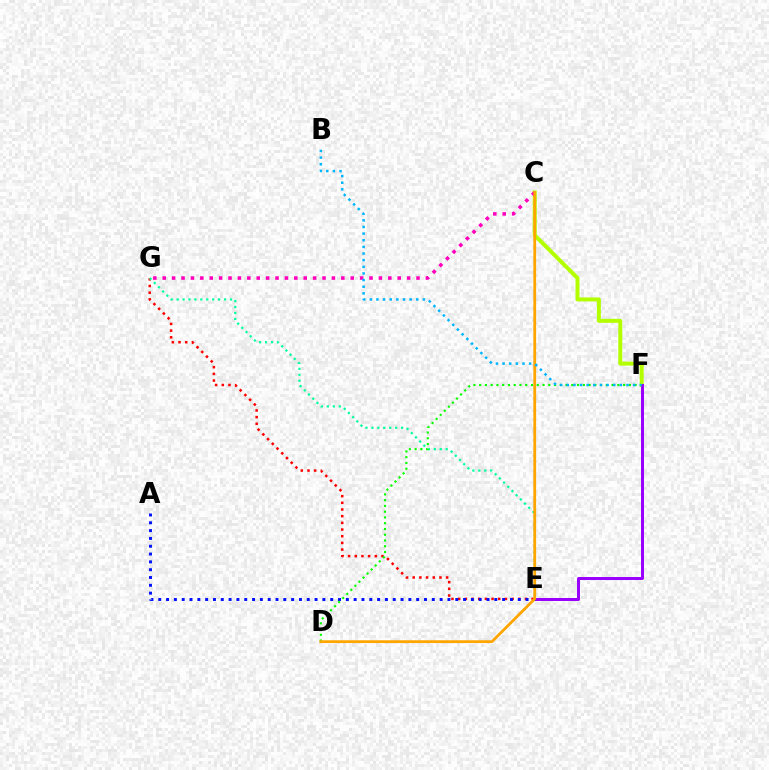{('E', 'G'): [{'color': '#ff0000', 'line_style': 'dotted', 'thickness': 1.82}, {'color': '#00ff9d', 'line_style': 'dotted', 'thickness': 1.61}], ('C', 'F'): [{'color': '#b3ff00', 'line_style': 'solid', 'thickness': 2.87}], ('E', 'F'): [{'color': '#9b00ff', 'line_style': 'solid', 'thickness': 2.16}], ('A', 'E'): [{'color': '#0010ff', 'line_style': 'dotted', 'thickness': 2.12}], ('C', 'G'): [{'color': '#ff00bd', 'line_style': 'dotted', 'thickness': 2.55}], ('D', 'F'): [{'color': '#08ff00', 'line_style': 'dotted', 'thickness': 1.56}], ('C', 'D'): [{'color': '#ffa500', 'line_style': 'solid', 'thickness': 2.01}], ('B', 'F'): [{'color': '#00b5ff', 'line_style': 'dotted', 'thickness': 1.8}]}